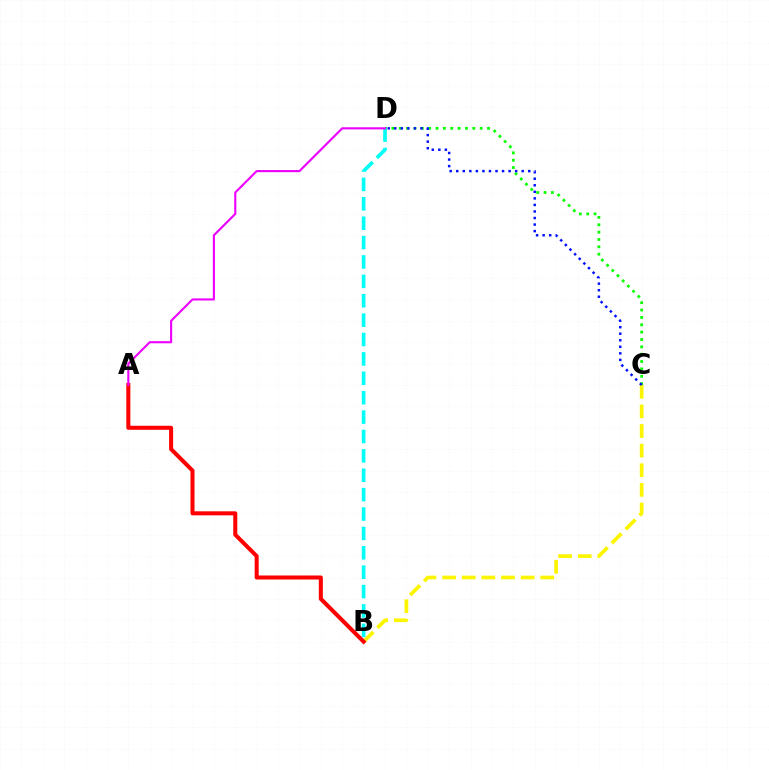{('C', 'D'): [{'color': '#08ff00', 'line_style': 'dotted', 'thickness': 2.0}, {'color': '#0010ff', 'line_style': 'dotted', 'thickness': 1.78}], ('B', 'D'): [{'color': '#00fff6', 'line_style': 'dashed', 'thickness': 2.63}], ('B', 'C'): [{'color': '#fcf500', 'line_style': 'dashed', 'thickness': 2.67}], ('A', 'B'): [{'color': '#ff0000', 'line_style': 'solid', 'thickness': 2.91}], ('A', 'D'): [{'color': '#ee00ff', 'line_style': 'solid', 'thickness': 1.52}]}